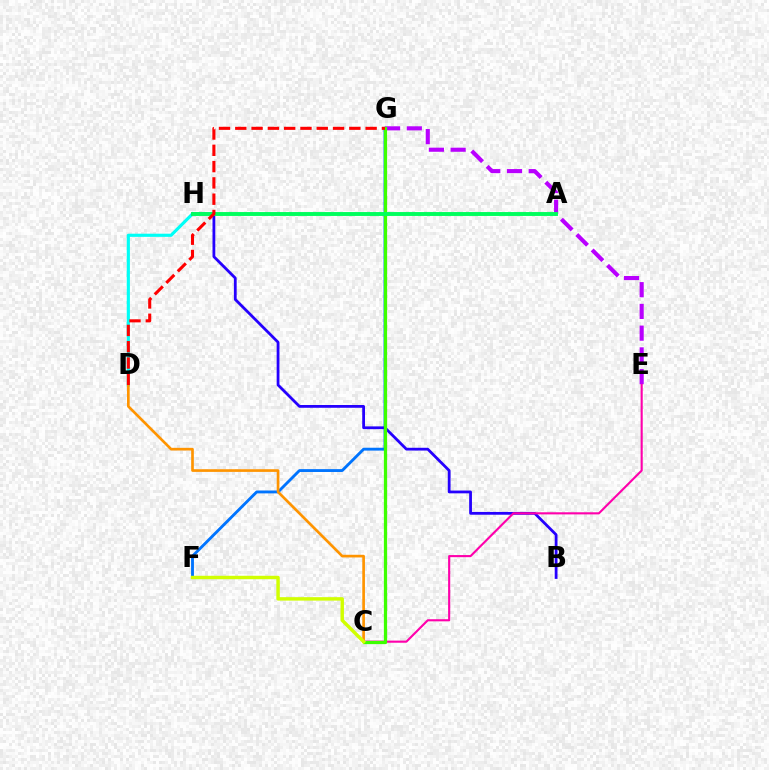{('F', 'G'): [{'color': '#0074ff', 'line_style': 'solid', 'thickness': 2.06}], ('D', 'H'): [{'color': '#00fff6', 'line_style': 'solid', 'thickness': 2.27}], ('B', 'H'): [{'color': '#2500ff', 'line_style': 'solid', 'thickness': 2.0}], ('E', 'G'): [{'color': '#b900ff', 'line_style': 'dashed', 'thickness': 2.95}], ('C', 'E'): [{'color': '#ff00ac', 'line_style': 'solid', 'thickness': 1.52}], ('C', 'D'): [{'color': '#ff9400', 'line_style': 'solid', 'thickness': 1.92}], ('C', 'G'): [{'color': '#3dff00', 'line_style': 'solid', 'thickness': 2.34}], ('C', 'F'): [{'color': '#d1ff00', 'line_style': 'solid', 'thickness': 2.47}], ('A', 'H'): [{'color': '#00ff5c', 'line_style': 'solid', 'thickness': 2.8}], ('D', 'G'): [{'color': '#ff0000', 'line_style': 'dashed', 'thickness': 2.21}]}